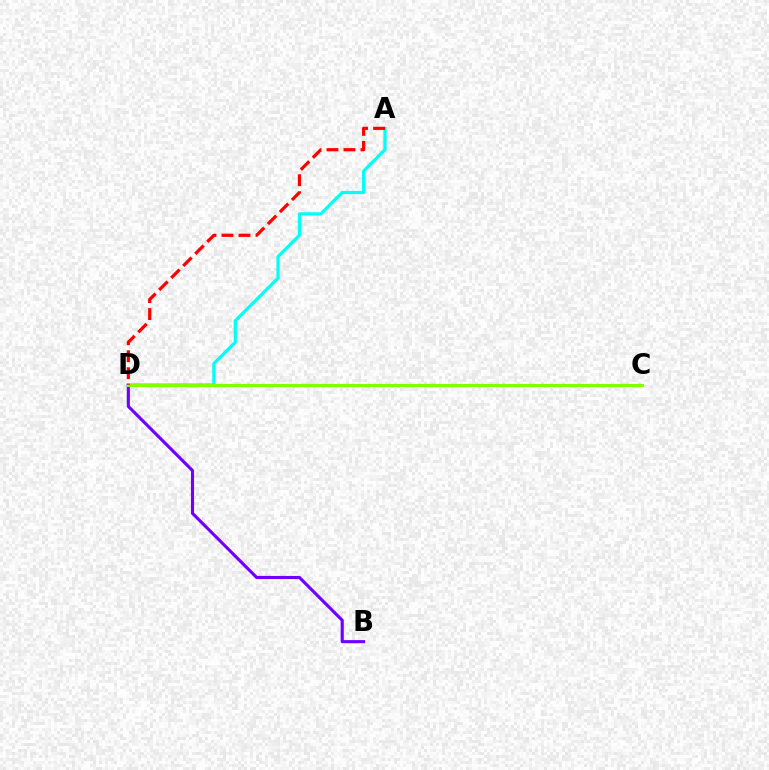{('B', 'D'): [{'color': '#7200ff', 'line_style': 'solid', 'thickness': 2.25}], ('A', 'D'): [{'color': '#00fff6', 'line_style': 'solid', 'thickness': 2.31}, {'color': '#ff0000', 'line_style': 'dashed', 'thickness': 2.31}], ('C', 'D'): [{'color': '#84ff00', 'line_style': 'solid', 'thickness': 2.24}]}